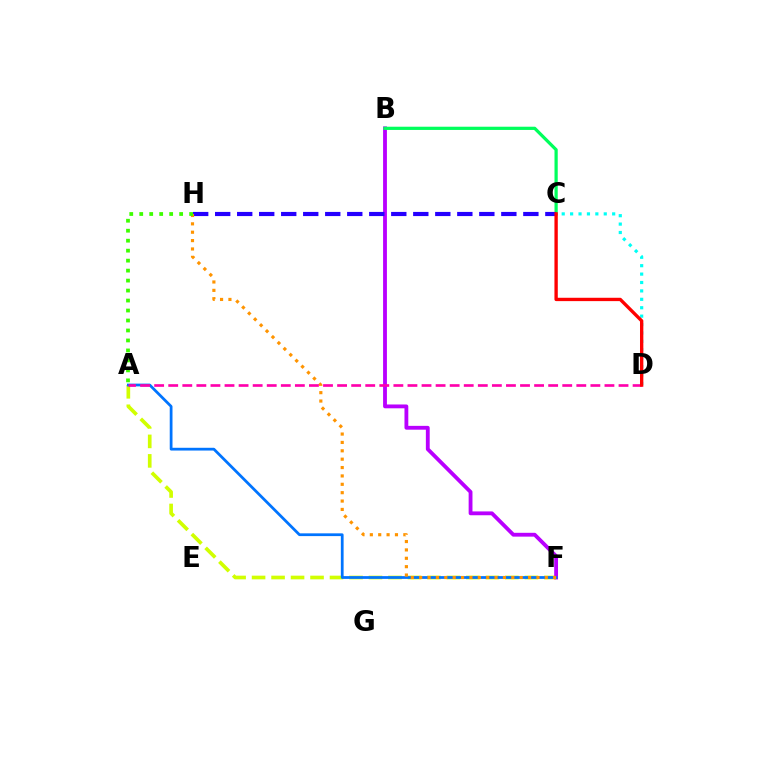{('A', 'F'): [{'color': '#d1ff00', 'line_style': 'dashed', 'thickness': 2.65}, {'color': '#0074ff', 'line_style': 'solid', 'thickness': 1.99}], ('B', 'F'): [{'color': '#b900ff', 'line_style': 'solid', 'thickness': 2.76}], ('C', 'D'): [{'color': '#00fff6', 'line_style': 'dotted', 'thickness': 2.28}, {'color': '#ff0000', 'line_style': 'solid', 'thickness': 2.41}], ('B', 'C'): [{'color': '#00ff5c', 'line_style': 'solid', 'thickness': 2.32}], ('C', 'H'): [{'color': '#2500ff', 'line_style': 'dashed', 'thickness': 2.99}], ('F', 'H'): [{'color': '#ff9400', 'line_style': 'dotted', 'thickness': 2.28}], ('A', 'D'): [{'color': '#ff00ac', 'line_style': 'dashed', 'thickness': 1.91}], ('A', 'H'): [{'color': '#3dff00', 'line_style': 'dotted', 'thickness': 2.71}]}